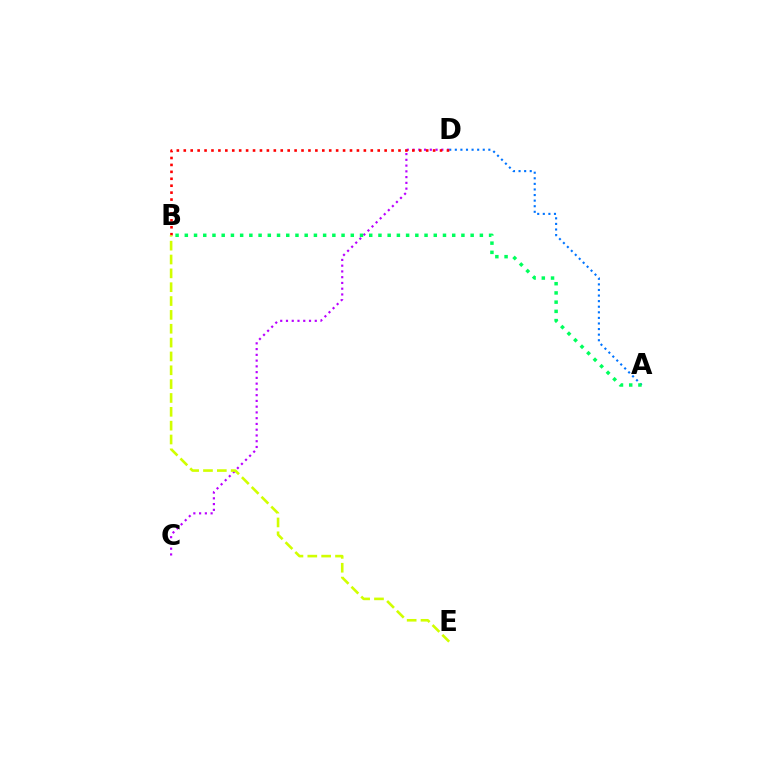{('A', 'D'): [{'color': '#0074ff', 'line_style': 'dotted', 'thickness': 1.52}], ('C', 'D'): [{'color': '#b900ff', 'line_style': 'dotted', 'thickness': 1.56}], ('B', 'D'): [{'color': '#ff0000', 'line_style': 'dotted', 'thickness': 1.88}], ('A', 'B'): [{'color': '#00ff5c', 'line_style': 'dotted', 'thickness': 2.51}], ('B', 'E'): [{'color': '#d1ff00', 'line_style': 'dashed', 'thickness': 1.88}]}